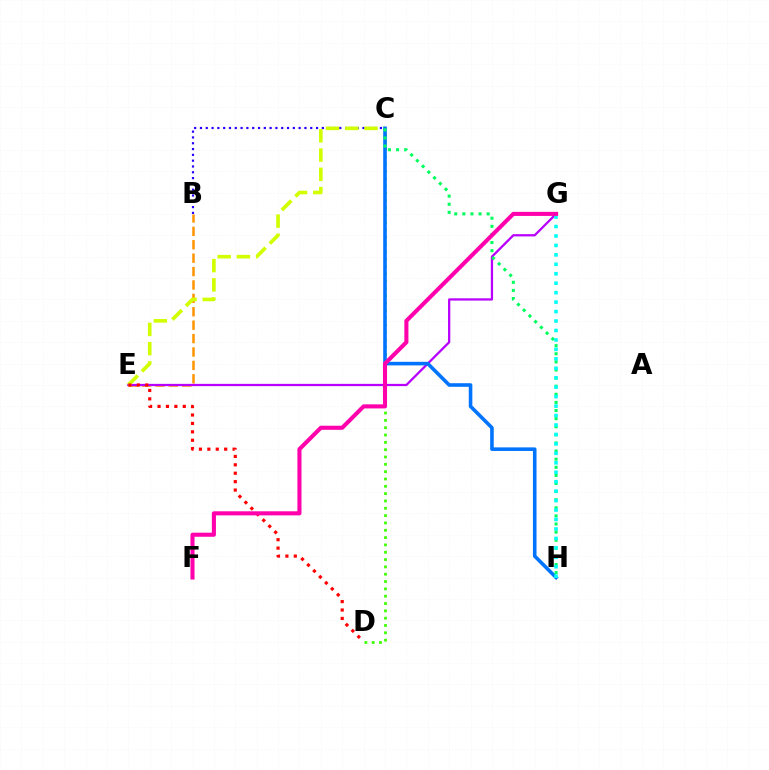{('B', 'E'): [{'color': '#ff9400', 'line_style': 'dashed', 'thickness': 1.82}], ('E', 'G'): [{'color': '#b900ff', 'line_style': 'solid', 'thickness': 1.63}], ('C', 'D'): [{'color': '#3dff00', 'line_style': 'dotted', 'thickness': 1.99}], ('B', 'C'): [{'color': '#2500ff', 'line_style': 'dotted', 'thickness': 1.58}], ('C', 'E'): [{'color': '#d1ff00', 'line_style': 'dashed', 'thickness': 2.61}], ('C', 'H'): [{'color': '#0074ff', 'line_style': 'solid', 'thickness': 2.58}, {'color': '#00ff5c', 'line_style': 'dotted', 'thickness': 2.2}], ('D', 'E'): [{'color': '#ff0000', 'line_style': 'dotted', 'thickness': 2.29}], ('G', 'H'): [{'color': '#00fff6', 'line_style': 'dotted', 'thickness': 2.57}], ('F', 'G'): [{'color': '#ff00ac', 'line_style': 'solid', 'thickness': 2.94}]}